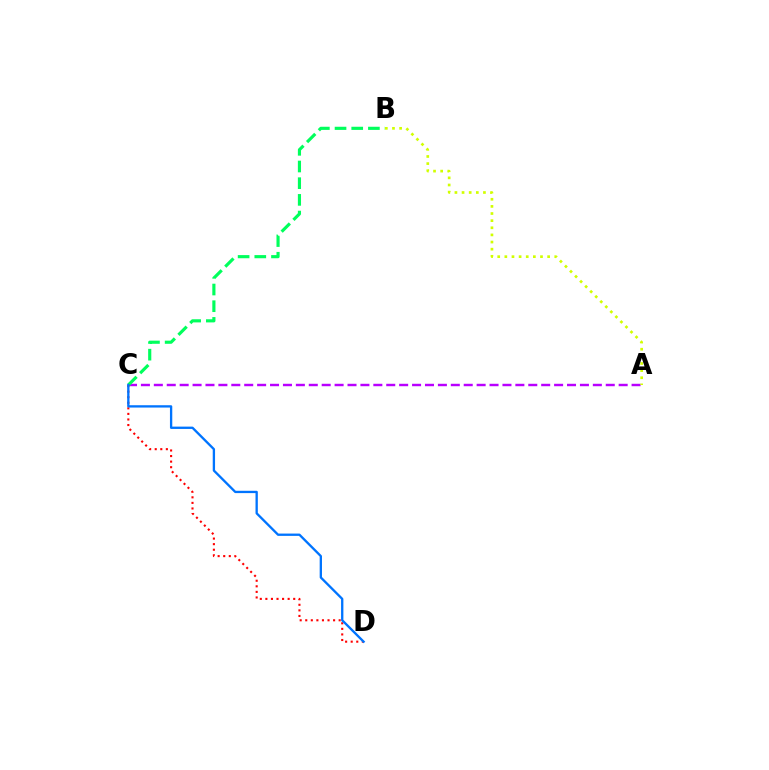{('A', 'C'): [{'color': '#b900ff', 'line_style': 'dashed', 'thickness': 1.75}], ('B', 'C'): [{'color': '#00ff5c', 'line_style': 'dashed', 'thickness': 2.27}], ('A', 'B'): [{'color': '#d1ff00', 'line_style': 'dotted', 'thickness': 1.94}], ('C', 'D'): [{'color': '#ff0000', 'line_style': 'dotted', 'thickness': 1.51}, {'color': '#0074ff', 'line_style': 'solid', 'thickness': 1.67}]}